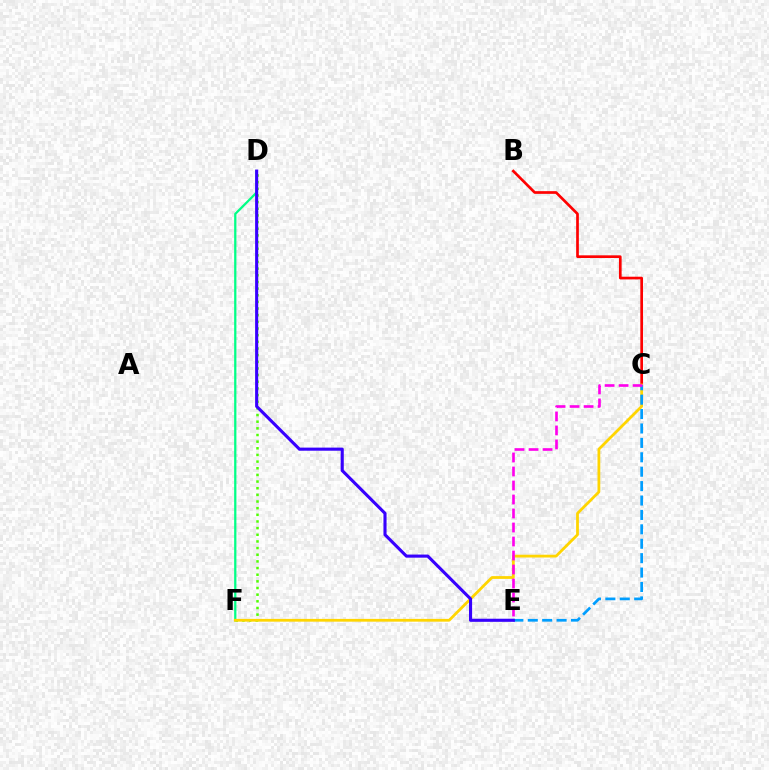{('D', 'F'): [{'color': '#4fff00', 'line_style': 'dotted', 'thickness': 1.81}, {'color': '#00ff86', 'line_style': 'solid', 'thickness': 1.62}], ('B', 'C'): [{'color': '#ff0000', 'line_style': 'solid', 'thickness': 1.93}], ('C', 'F'): [{'color': '#ffd500', 'line_style': 'solid', 'thickness': 2.0}], ('C', 'E'): [{'color': '#009eff', 'line_style': 'dashed', 'thickness': 1.96}, {'color': '#ff00ed', 'line_style': 'dashed', 'thickness': 1.9}], ('D', 'E'): [{'color': '#3700ff', 'line_style': 'solid', 'thickness': 2.23}]}